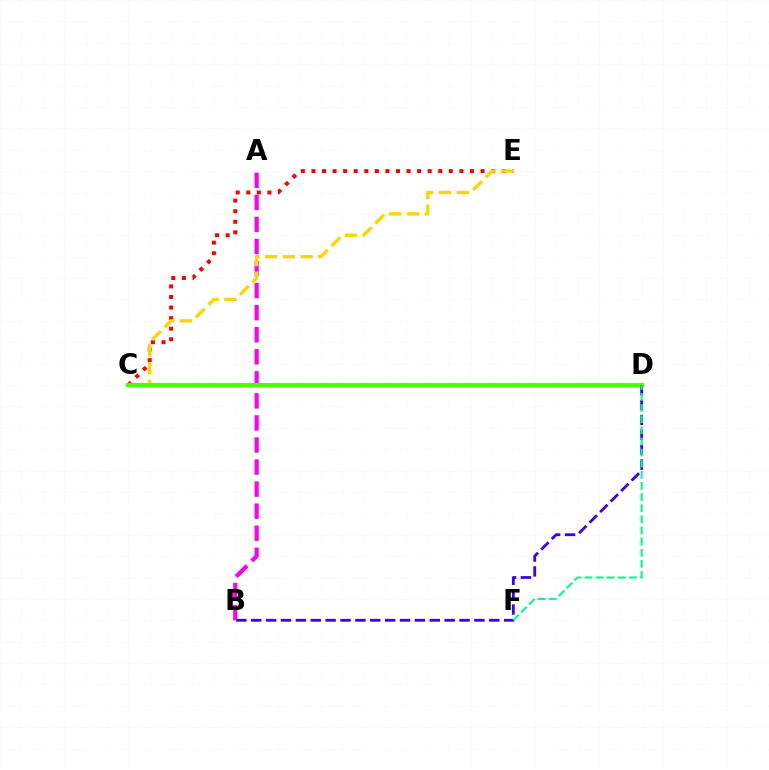{('A', 'B'): [{'color': '#ff00ed', 'line_style': 'dashed', 'thickness': 3.0}], ('C', 'D'): [{'color': '#009eff', 'line_style': 'dashed', 'thickness': 1.64}, {'color': '#4fff00', 'line_style': 'solid', 'thickness': 2.97}], ('C', 'E'): [{'color': '#ff0000', 'line_style': 'dotted', 'thickness': 2.87}, {'color': '#ffd500', 'line_style': 'dashed', 'thickness': 2.41}], ('B', 'D'): [{'color': '#3700ff', 'line_style': 'dashed', 'thickness': 2.02}], ('D', 'F'): [{'color': '#00ff86', 'line_style': 'dashed', 'thickness': 1.51}]}